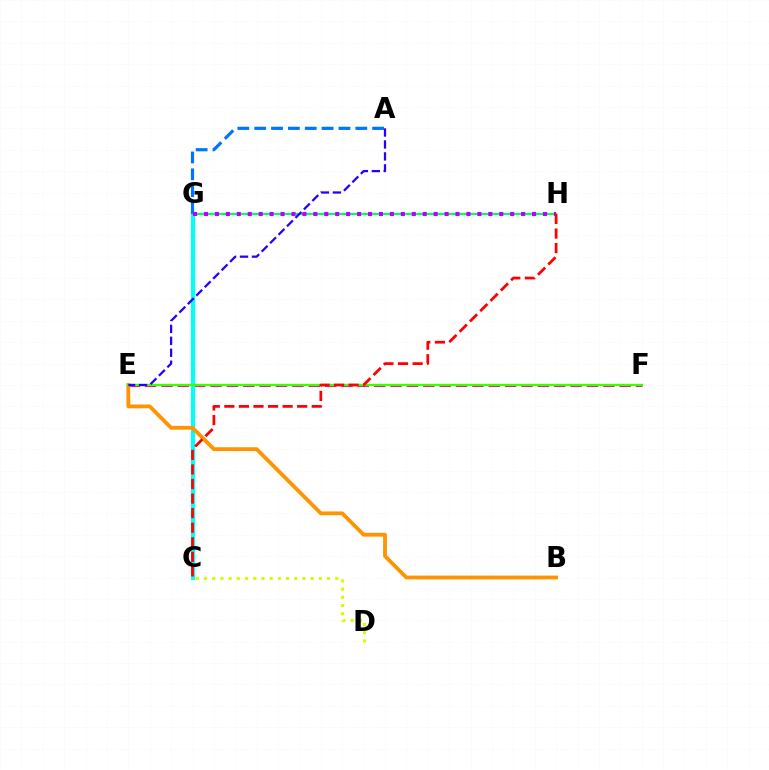{('E', 'F'): [{'color': '#ff00ac', 'line_style': 'dashed', 'thickness': 2.22}, {'color': '#3dff00', 'line_style': 'solid', 'thickness': 1.65}], ('C', 'G'): [{'color': '#00fff6', 'line_style': 'solid', 'thickness': 2.99}], ('G', 'H'): [{'color': '#00ff5c', 'line_style': 'solid', 'thickness': 1.55}, {'color': '#b900ff', 'line_style': 'dotted', 'thickness': 2.97}], ('B', 'E'): [{'color': '#ff9400', 'line_style': 'solid', 'thickness': 2.74}], ('A', 'G'): [{'color': '#0074ff', 'line_style': 'dashed', 'thickness': 2.29}], ('A', 'E'): [{'color': '#2500ff', 'line_style': 'dashed', 'thickness': 1.62}], ('C', 'D'): [{'color': '#d1ff00', 'line_style': 'dotted', 'thickness': 2.23}], ('C', 'H'): [{'color': '#ff0000', 'line_style': 'dashed', 'thickness': 1.98}]}